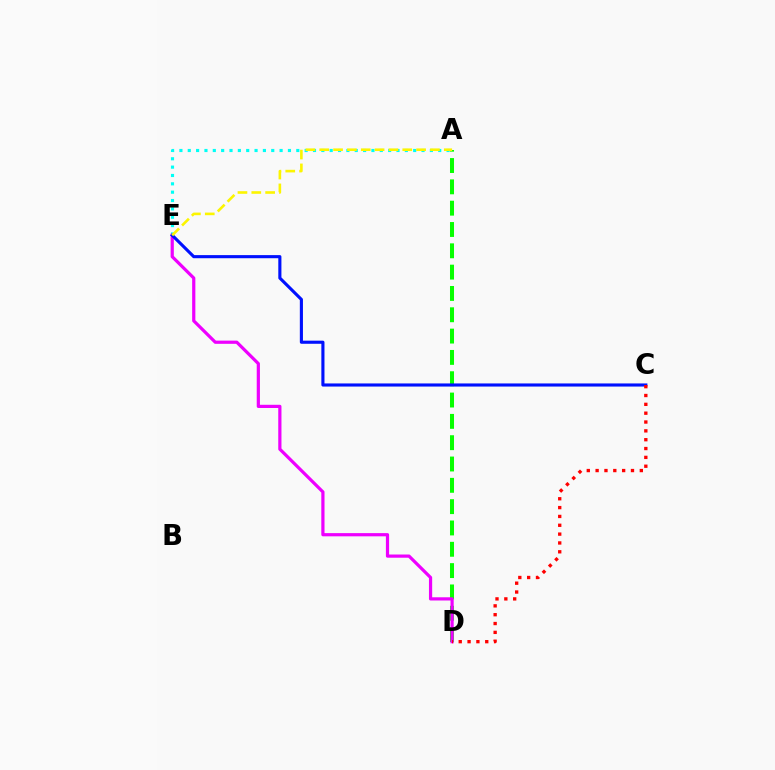{('A', 'D'): [{'color': '#08ff00', 'line_style': 'dashed', 'thickness': 2.9}], ('A', 'E'): [{'color': '#00fff6', 'line_style': 'dotted', 'thickness': 2.27}, {'color': '#fcf500', 'line_style': 'dashed', 'thickness': 1.88}], ('D', 'E'): [{'color': '#ee00ff', 'line_style': 'solid', 'thickness': 2.31}], ('C', 'E'): [{'color': '#0010ff', 'line_style': 'solid', 'thickness': 2.24}], ('C', 'D'): [{'color': '#ff0000', 'line_style': 'dotted', 'thickness': 2.4}]}